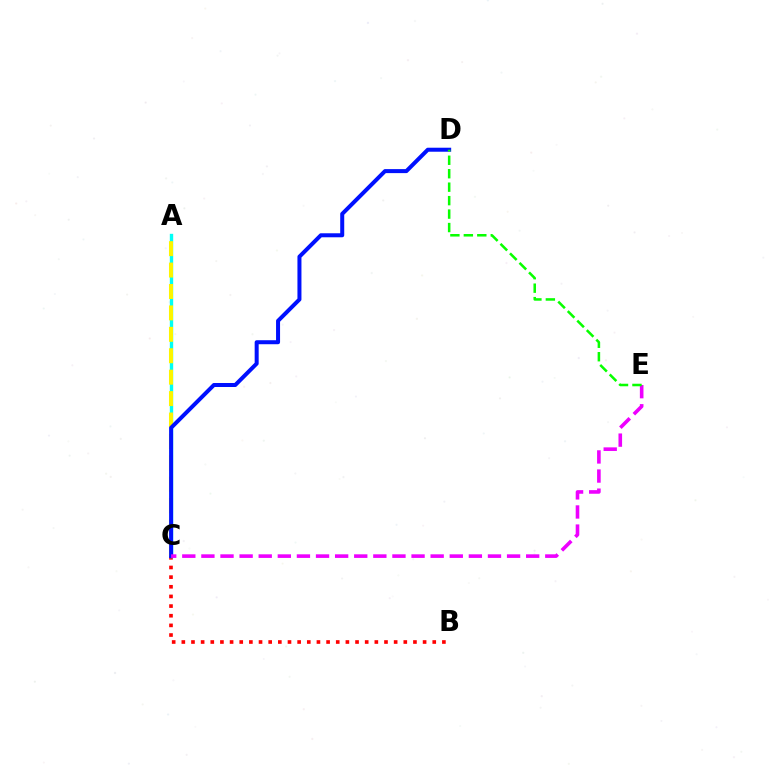{('B', 'C'): [{'color': '#ff0000', 'line_style': 'dotted', 'thickness': 2.62}], ('A', 'C'): [{'color': '#00fff6', 'line_style': 'solid', 'thickness': 2.43}, {'color': '#fcf500', 'line_style': 'dashed', 'thickness': 2.91}], ('C', 'D'): [{'color': '#0010ff', 'line_style': 'solid', 'thickness': 2.89}], ('C', 'E'): [{'color': '#ee00ff', 'line_style': 'dashed', 'thickness': 2.6}], ('D', 'E'): [{'color': '#08ff00', 'line_style': 'dashed', 'thickness': 1.83}]}